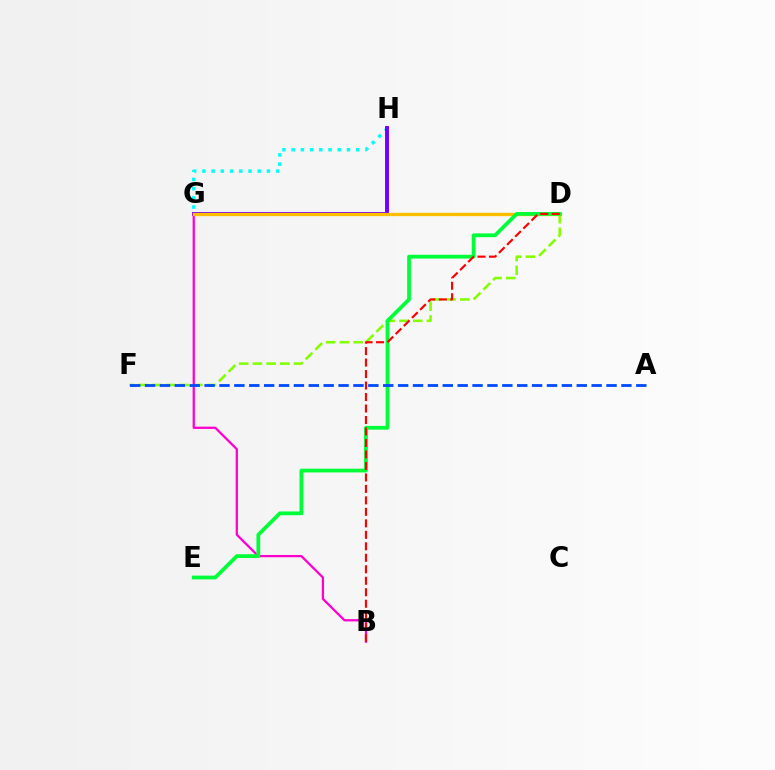{('D', 'F'): [{'color': '#84ff00', 'line_style': 'dashed', 'thickness': 1.86}], ('G', 'H'): [{'color': '#00fff6', 'line_style': 'dotted', 'thickness': 2.51}, {'color': '#7200ff', 'line_style': 'solid', 'thickness': 2.82}], ('B', 'G'): [{'color': '#ff00cf', 'line_style': 'solid', 'thickness': 1.63}], ('D', 'G'): [{'color': '#ffbd00', 'line_style': 'solid', 'thickness': 2.38}], ('D', 'E'): [{'color': '#00ff39', 'line_style': 'solid', 'thickness': 2.71}], ('B', 'D'): [{'color': '#ff0000', 'line_style': 'dashed', 'thickness': 1.56}], ('A', 'F'): [{'color': '#004bff', 'line_style': 'dashed', 'thickness': 2.02}]}